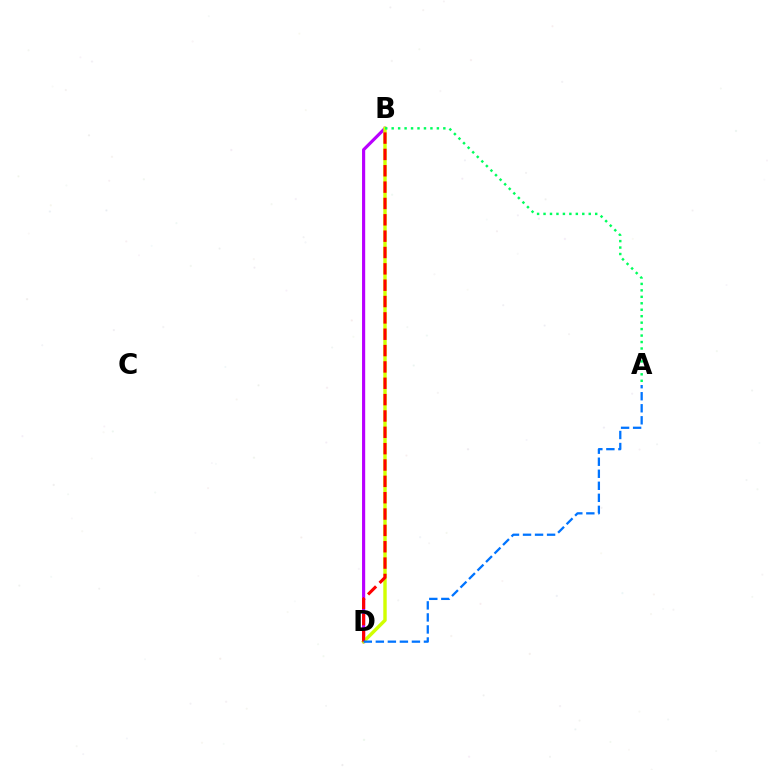{('B', 'D'): [{'color': '#b900ff', 'line_style': 'solid', 'thickness': 2.27}, {'color': '#d1ff00', 'line_style': 'solid', 'thickness': 2.46}, {'color': '#ff0000', 'line_style': 'dashed', 'thickness': 2.22}], ('A', 'B'): [{'color': '#00ff5c', 'line_style': 'dotted', 'thickness': 1.75}], ('A', 'D'): [{'color': '#0074ff', 'line_style': 'dashed', 'thickness': 1.63}]}